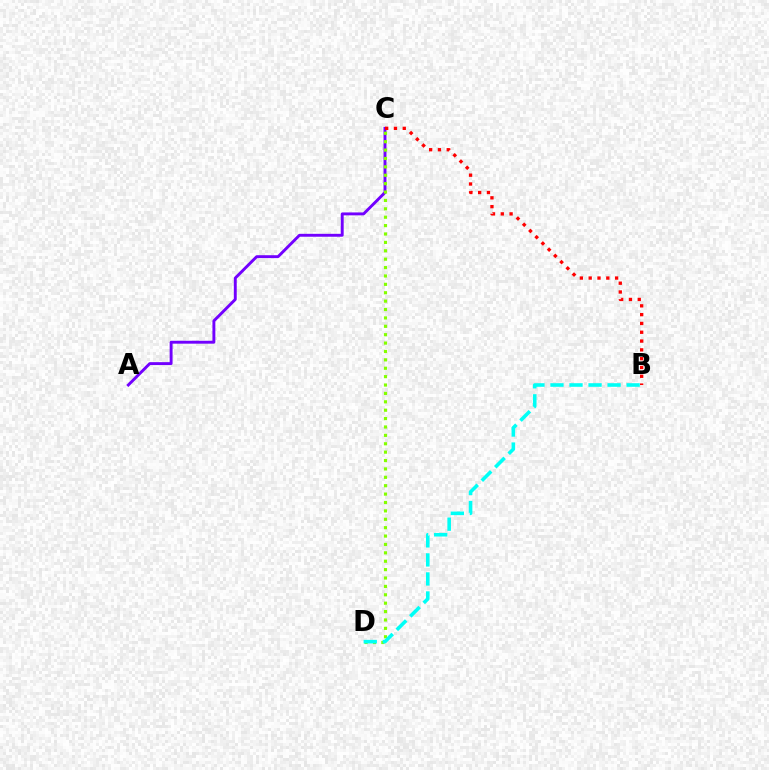{('A', 'C'): [{'color': '#7200ff', 'line_style': 'solid', 'thickness': 2.1}], ('C', 'D'): [{'color': '#84ff00', 'line_style': 'dotted', 'thickness': 2.28}], ('B', 'C'): [{'color': '#ff0000', 'line_style': 'dotted', 'thickness': 2.39}], ('B', 'D'): [{'color': '#00fff6', 'line_style': 'dashed', 'thickness': 2.59}]}